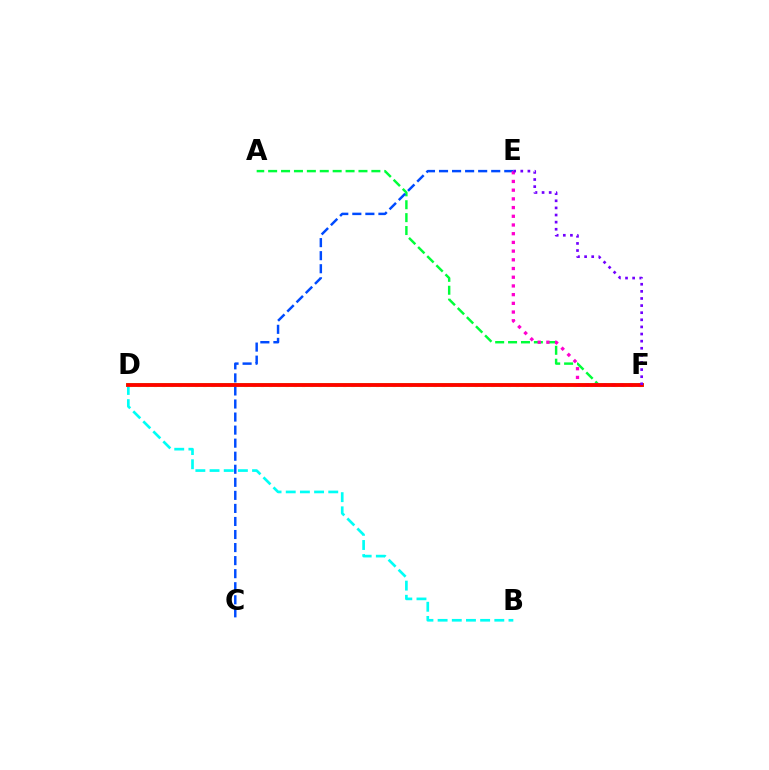{('D', 'F'): [{'color': '#84ff00', 'line_style': 'solid', 'thickness': 2.72}, {'color': '#ffbd00', 'line_style': 'dotted', 'thickness': 2.24}, {'color': '#ff0000', 'line_style': 'solid', 'thickness': 2.7}], ('A', 'F'): [{'color': '#00ff39', 'line_style': 'dashed', 'thickness': 1.75}], ('C', 'E'): [{'color': '#004bff', 'line_style': 'dashed', 'thickness': 1.77}], ('B', 'D'): [{'color': '#00fff6', 'line_style': 'dashed', 'thickness': 1.93}], ('E', 'F'): [{'color': '#ff00cf', 'line_style': 'dotted', 'thickness': 2.37}, {'color': '#7200ff', 'line_style': 'dotted', 'thickness': 1.93}]}